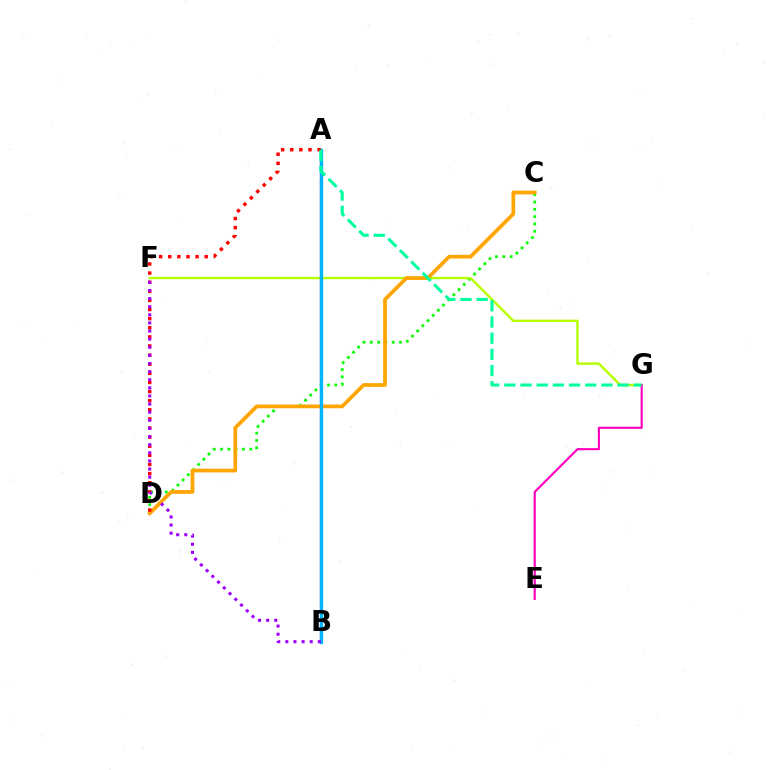{('C', 'D'): [{'color': '#08ff00', 'line_style': 'dotted', 'thickness': 1.98}, {'color': '#ffa500', 'line_style': 'solid', 'thickness': 2.67}], ('F', 'G'): [{'color': '#b3ff00', 'line_style': 'solid', 'thickness': 1.73}], ('A', 'B'): [{'color': '#0010ff', 'line_style': 'solid', 'thickness': 1.56}, {'color': '#00b5ff', 'line_style': 'solid', 'thickness': 2.39}], ('E', 'G'): [{'color': '#ff00bd', 'line_style': 'solid', 'thickness': 1.54}], ('A', 'D'): [{'color': '#ff0000', 'line_style': 'dotted', 'thickness': 2.48}], ('B', 'F'): [{'color': '#9b00ff', 'line_style': 'dotted', 'thickness': 2.2}], ('A', 'G'): [{'color': '#00ff9d', 'line_style': 'dashed', 'thickness': 2.2}]}